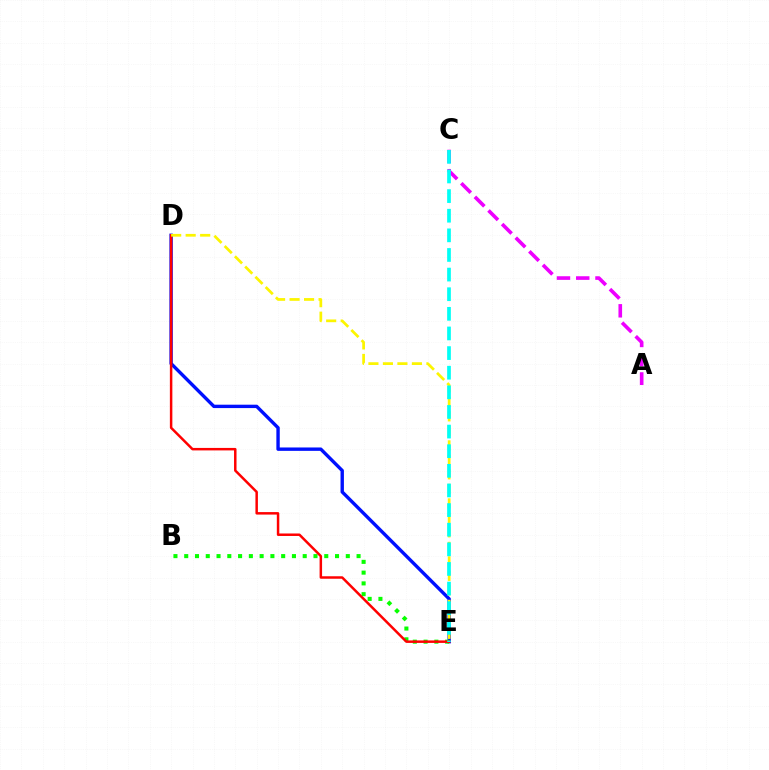{('A', 'C'): [{'color': '#ee00ff', 'line_style': 'dashed', 'thickness': 2.62}], ('D', 'E'): [{'color': '#0010ff', 'line_style': 'solid', 'thickness': 2.44}, {'color': '#ff0000', 'line_style': 'solid', 'thickness': 1.79}, {'color': '#fcf500', 'line_style': 'dashed', 'thickness': 1.97}], ('B', 'E'): [{'color': '#08ff00', 'line_style': 'dotted', 'thickness': 2.93}], ('C', 'E'): [{'color': '#00fff6', 'line_style': 'dashed', 'thickness': 2.67}]}